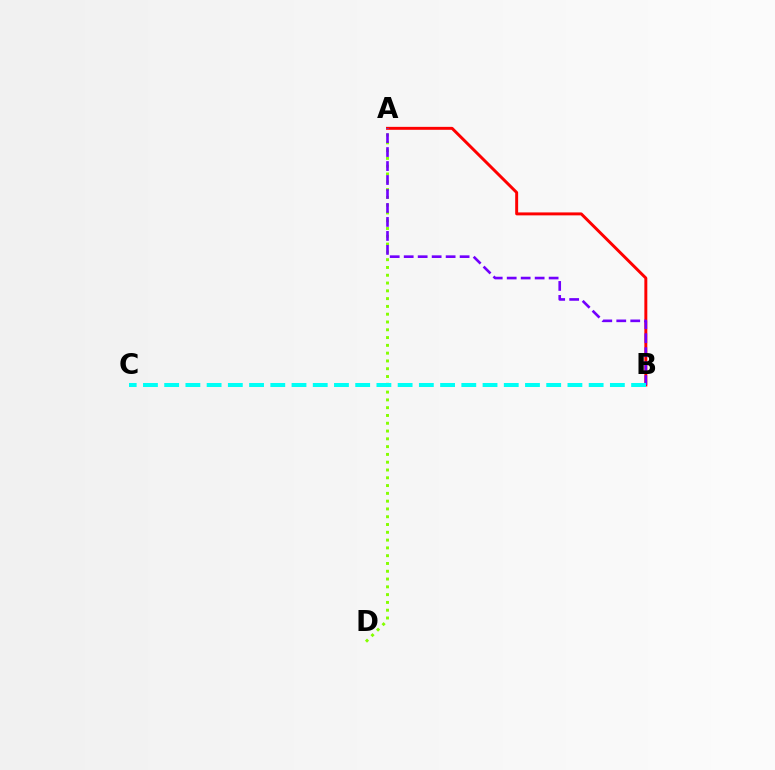{('A', 'B'): [{'color': '#ff0000', 'line_style': 'solid', 'thickness': 2.12}, {'color': '#7200ff', 'line_style': 'dashed', 'thickness': 1.9}], ('A', 'D'): [{'color': '#84ff00', 'line_style': 'dotted', 'thickness': 2.12}], ('B', 'C'): [{'color': '#00fff6', 'line_style': 'dashed', 'thickness': 2.88}]}